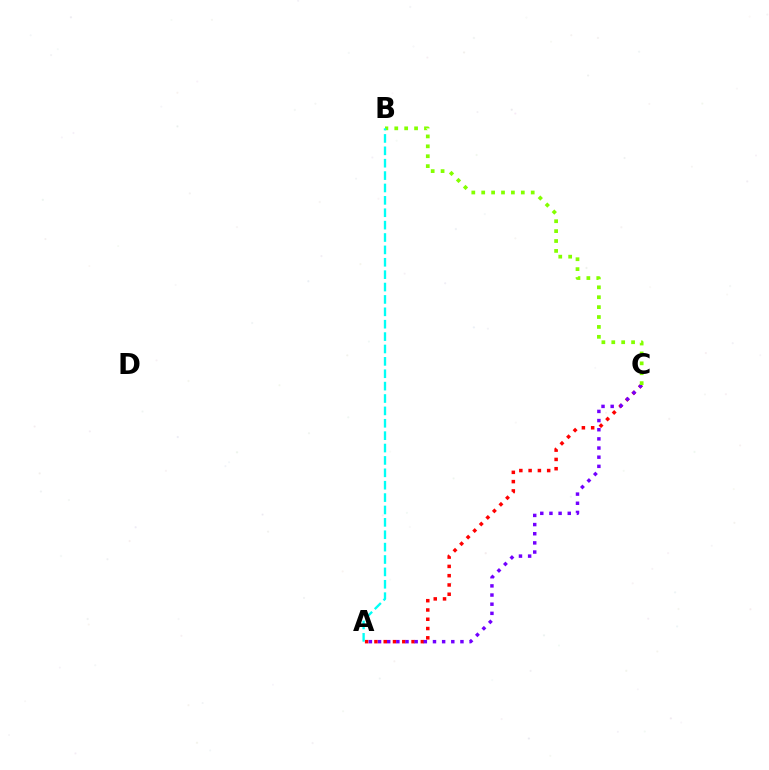{('A', 'C'): [{'color': '#ff0000', 'line_style': 'dotted', 'thickness': 2.52}, {'color': '#7200ff', 'line_style': 'dotted', 'thickness': 2.49}], ('B', 'C'): [{'color': '#84ff00', 'line_style': 'dotted', 'thickness': 2.69}], ('A', 'B'): [{'color': '#00fff6', 'line_style': 'dashed', 'thickness': 1.68}]}